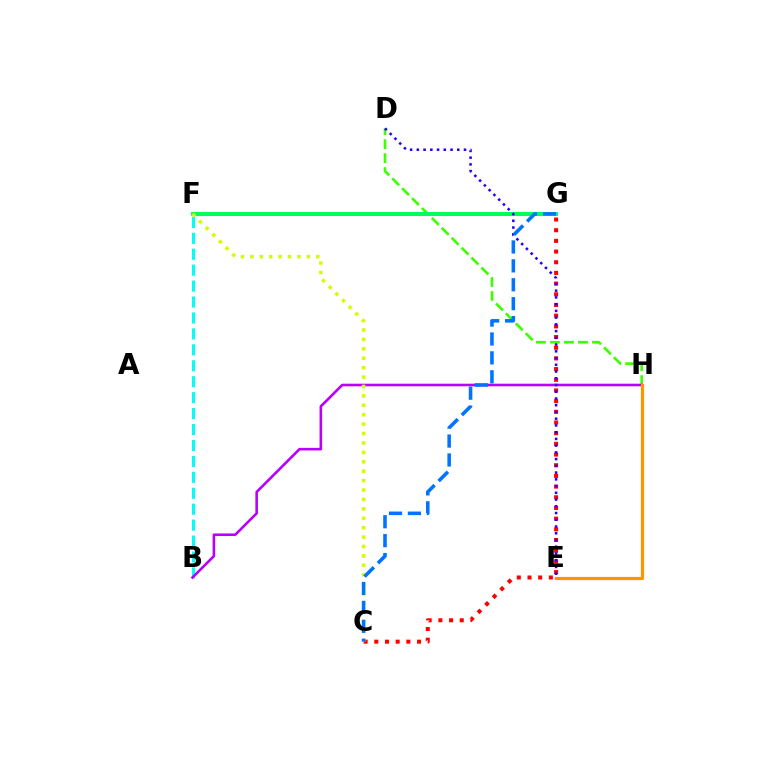{('D', 'H'): [{'color': '#3dff00', 'line_style': 'dashed', 'thickness': 1.9}], ('C', 'G'): [{'color': '#ff0000', 'line_style': 'dotted', 'thickness': 2.9}, {'color': '#0074ff', 'line_style': 'dashed', 'thickness': 2.57}], ('F', 'G'): [{'color': '#ff00ac', 'line_style': 'dashed', 'thickness': 2.12}, {'color': '#00ff5c', 'line_style': 'solid', 'thickness': 2.87}], ('B', 'F'): [{'color': '#00fff6', 'line_style': 'dashed', 'thickness': 2.16}], ('B', 'H'): [{'color': '#b900ff', 'line_style': 'solid', 'thickness': 1.87}], ('E', 'H'): [{'color': '#ff9400', 'line_style': 'solid', 'thickness': 2.31}], ('D', 'E'): [{'color': '#2500ff', 'line_style': 'dotted', 'thickness': 1.83}], ('C', 'F'): [{'color': '#d1ff00', 'line_style': 'dotted', 'thickness': 2.56}]}